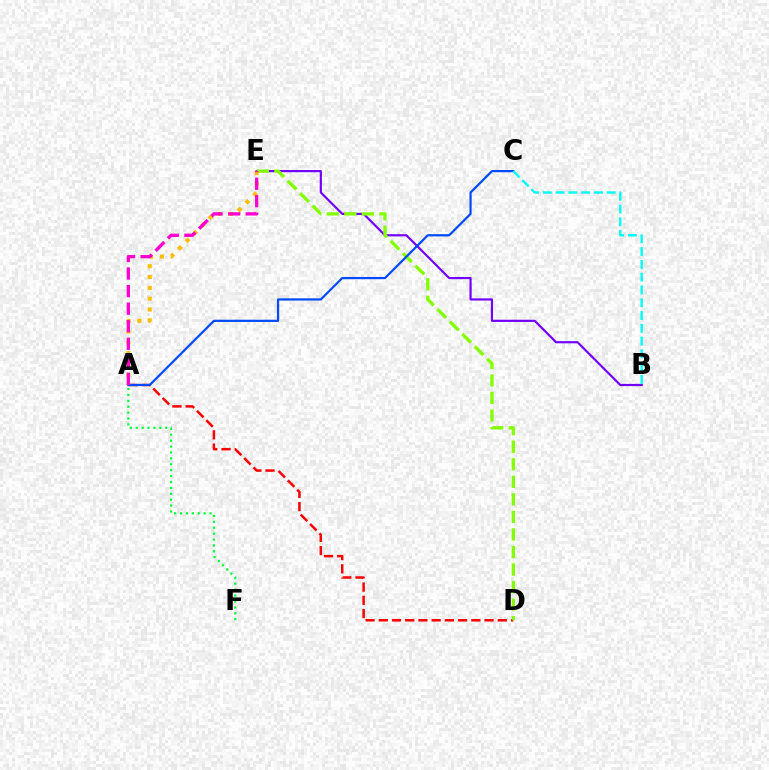{('A', 'D'): [{'color': '#ff0000', 'line_style': 'dashed', 'thickness': 1.8}], ('B', 'E'): [{'color': '#7200ff', 'line_style': 'solid', 'thickness': 1.57}], ('D', 'E'): [{'color': '#84ff00', 'line_style': 'dashed', 'thickness': 2.38}], ('A', 'E'): [{'color': '#ffbd00', 'line_style': 'dotted', 'thickness': 2.94}, {'color': '#ff00cf', 'line_style': 'dashed', 'thickness': 2.39}], ('A', 'C'): [{'color': '#004bff', 'line_style': 'solid', 'thickness': 1.6}], ('A', 'F'): [{'color': '#00ff39', 'line_style': 'dotted', 'thickness': 1.6}], ('B', 'C'): [{'color': '#00fff6', 'line_style': 'dashed', 'thickness': 1.74}]}